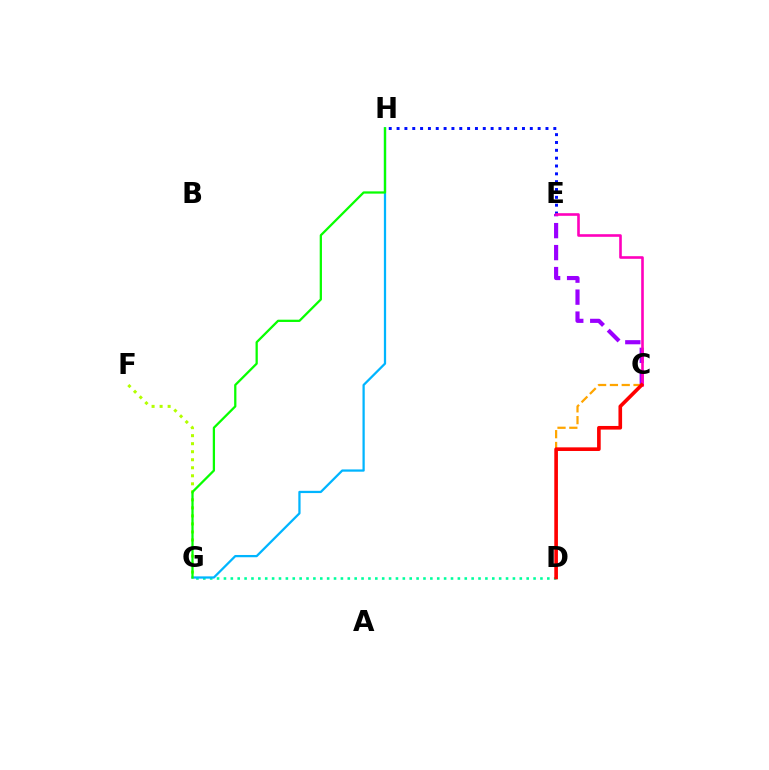{('D', 'G'): [{'color': '#00ff9d', 'line_style': 'dotted', 'thickness': 1.87}], ('F', 'G'): [{'color': '#b3ff00', 'line_style': 'dotted', 'thickness': 2.18}], ('C', 'E'): [{'color': '#9b00ff', 'line_style': 'dashed', 'thickness': 2.99}, {'color': '#ff00bd', 'line_style': 'solid', 'thickness': 1.88}], ('G', 'H'): [{'color': '#00b5ff', 'line_style': 'solid', 'thickness': 1.62}, {'color': '#08ff00', 'line_style': 'solid', 'thickness': 1.63}], ('E', 'H'): [{'color': '#0010ff', 'line_style': 'dotted', 'thickness': 2.13}], ('C', 'D'): [{'color': '#ffa500', 'line_style': 'dashed', 'thickness': 1.6}, {'color': '#ff0000', 'line_style': 'solid', 'thickness': 2.62}]}